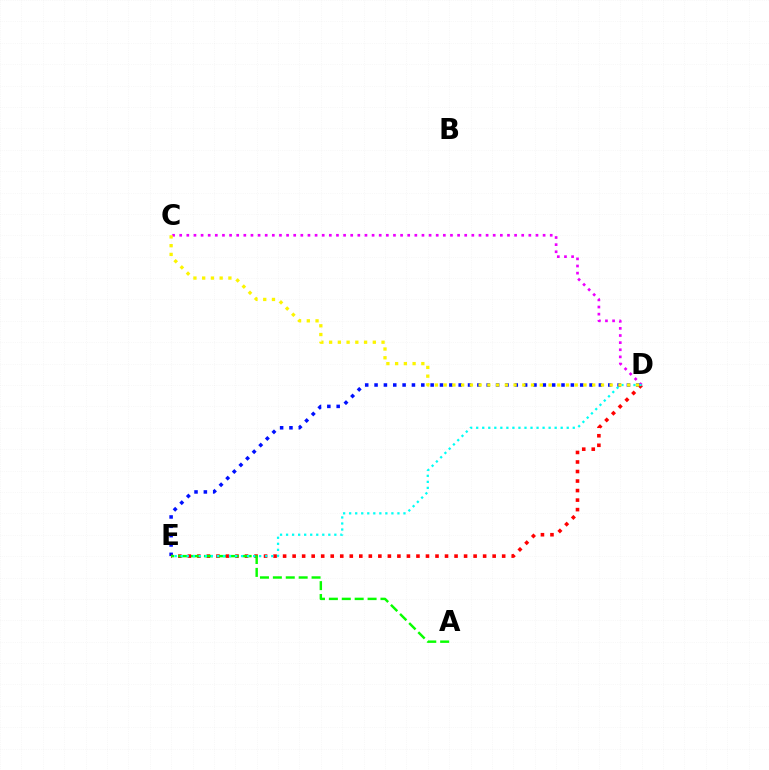{('C', 'D'): [{'color': '#ee00ff', 'line_style': 'dotted', 'thickness': 1.94}, {'color': '#fcf500', 'line_style': 'dotted', 'thickness': 2.37}], ('D', 'E'): [{'color': '#0010ff', 'line_style': 'dotted', 'thickness': 2.54}, {'color': '#ff0000', 'line_style': 'dotted', 'thickness': 2.59}, {'color': '#00fff6', 'line_style': 'dotted', 'thickness': 1.64}], ('A', 'E'): [{'color': '#08ff00', 'line_style': 'dashed', 'thickness': 1.75}]}